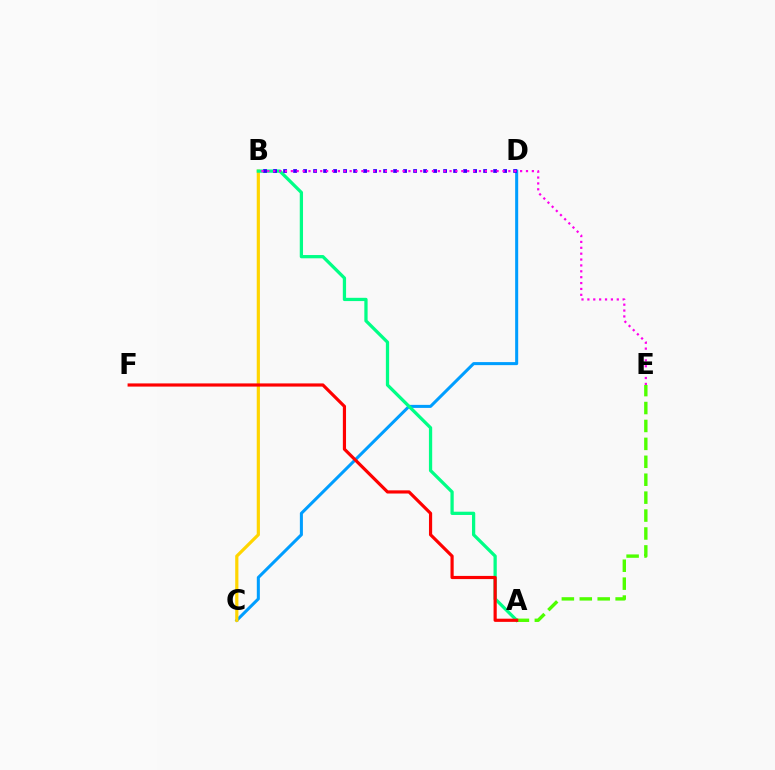{('C', 'D'): [{'color': '#009eff', 'line_style': 'solid', 'thickness': 2.19}], ('B', 'C'): [{'color': '#ffd500', 'line_style': 'solid', 'thickness': 2.3}], ('A', 'B'): [{'color': '#00ff86', 'line_style': 'solid', 'thickness': 2.35}], ('B', 'D'): [{'color': '#3700ff', 'line_style': 'dotted', 'thickness': 2.72}], ('A', 'E'): [{'color': '#4fff00', 'line_style': 'dashed', 'thickness': 2.43}], ('B', 'E'): [{'color': '#ff00ed', 'line_style': 'dotted', 'thickness': 1.6}], ('A', 'F'): [{'color': '#ff0000', 'line_style': 'solid', 'thickness': 2.29}]}